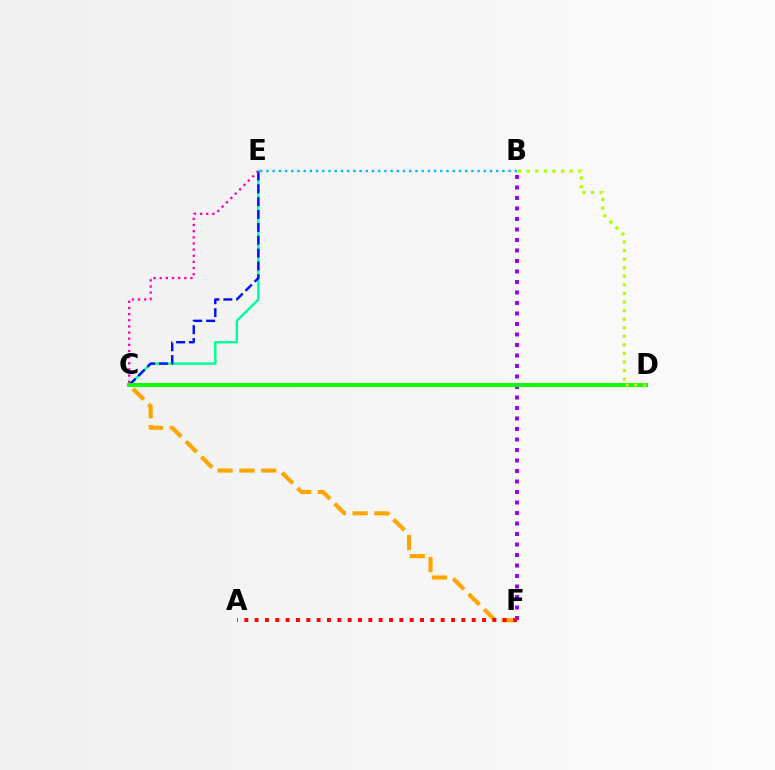{('C', 'E'): [{'color': '#00ff9d', 'line_style': 'solid', 'thickness': 1.76}, {'color': '#0010ff', 'line_style': 'dashed', 'thickness': 1.75}, {'color': '#ff00bd', 'line_style': 'dotted', 'thickness': 1.67}], ('B', 'F'): [{'color': '#9b00ff', 'line_style': 'dotted', 'thickness': 2.85}], ('C', 'F'): [{'color': '#ffa500', 'line_style': 'dashed', 'thickness': 2.96}], ('A', 'F'): [{'color': '#ff0000', 'line_style': 'dotted', 'thickness': 2.81}], ('C', 'D'): [{'color': '#08ff00', 'line_style': 'solid', 'thickness': 2.81}], ('B', 'D'): [{'color': '#b3ff00', 'line_style': 'dotted', 'thickness': 2.33}], ('B', 'E'): [{'color': '#00b5ff', 'line_style': 'dotted', 'thickness': 1.69}]}